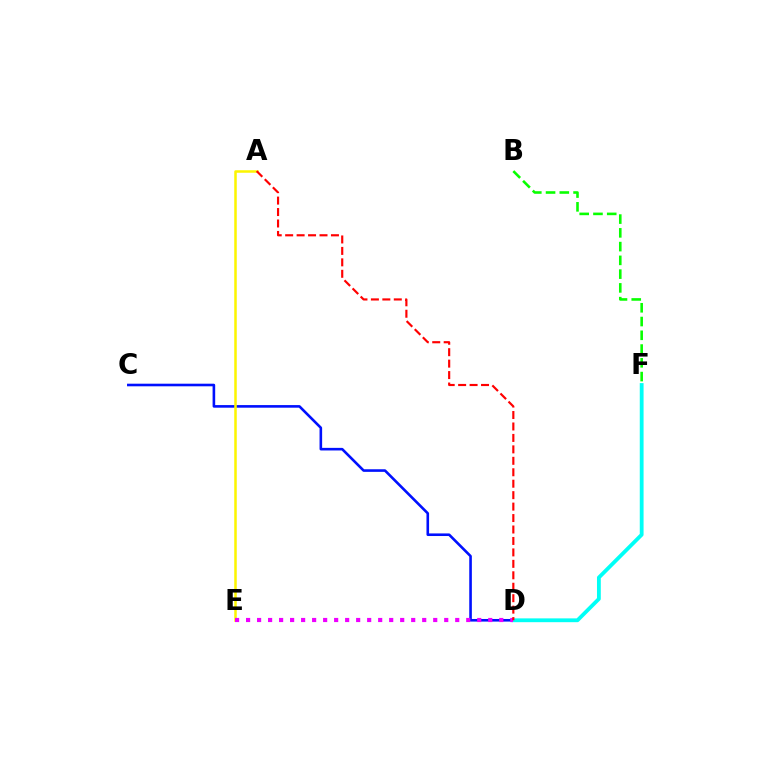{('C', 'D'): [{'color': '#0010ff', 'line_style': 'solid', 'thickness': 1.87}], ('D', 'F'): [{'color': '#00fff6', 'line_style': 'solid', 'thickness': 2.74}], ('A', 'E'): [{'color': '#fcf500', 'line_style': 'solid', 'thickness': 1.81}], ('B', 'F'): [{'color': '#08ff00', 'line_style': 'dashed', 'thickness': 1.87}], ('D', 'E'): [{'color': '#ee00ff', 'line_style': 'dotted', 'thickness': 2.99}], ('A', 'D'): [{'color': '#ff0000', 'line_style': 'dashed', 'thickness': 1.56}]}